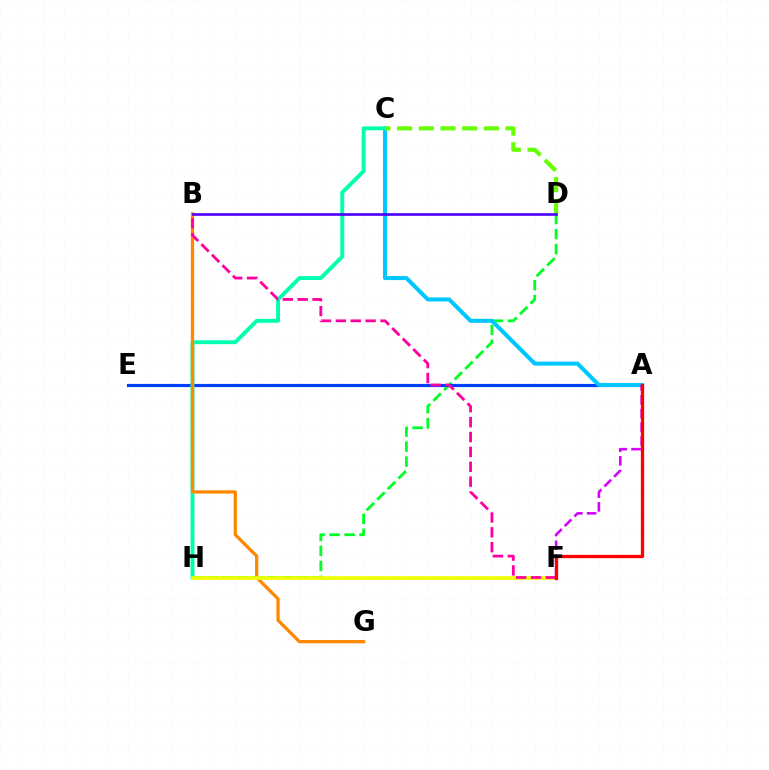{('D', 'H'): [{'color': '#00ff27', 'line_style': 'dashed', 'thickness': 2.04}], ('A', 'E'): [{'color': '#003fff', 'line_style': 'solid', 'thickness': 2.28}], ('A', 'C'): [{'color': '#00c7ff', 'line_style': 'solid', 'thickness': 2.91}], ('C', 'H'): [{'color': '#00ffaf', 'line_style': 'solid', 'thickness': 2.81}], ('C', 'D'): [{'color': '#66ff00', 'line_style': 'dashed', 'thickness': 2.95}], ('B', 'G'): [{'color': '#ff8800', 'line_style': 'solid', 'thickness': 2.36}], ('F', 'H'): [{'color': '#eeff00', 'line_style': 'solid', 'thickness': 2.63}], ('A', 'F'): [{'color': '#d600ff', 'line_style': 'dashed', 'thickness': 1.86}, {'color': '#ff0000', 'line_style': 'solid', 'thickness': 2.38}], ('B', 'F'): [{'color': '#ff00a0', 'line_style': 'dashed', 'thickness': 2.02}], ('B', 'D'): [{'color': '#4f00ff', 'line_style': 'solid', 'thickness': 1.9}]}